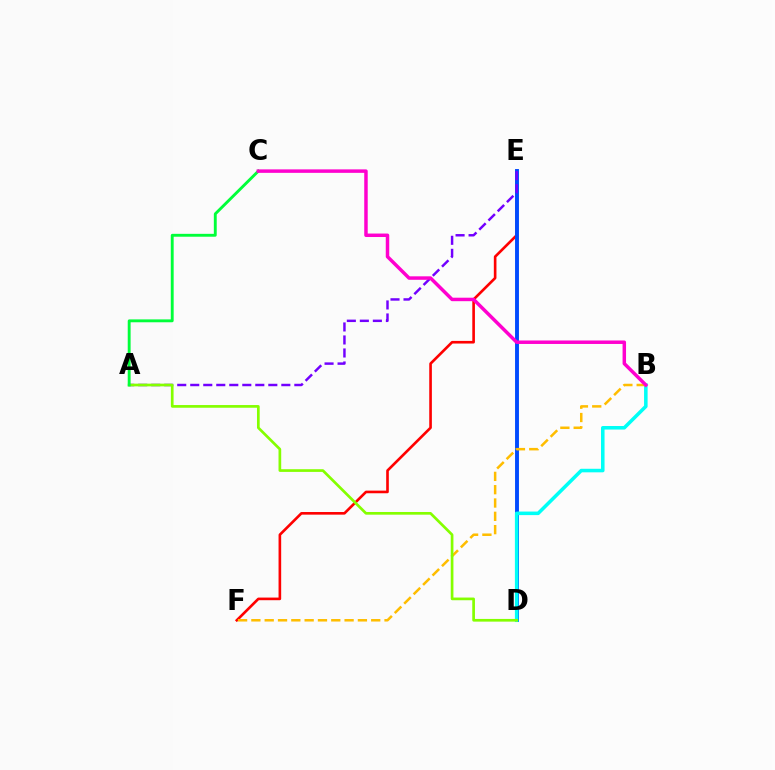{('E', 'F'): [{'color': '#ff0000', 'line_style': 'solid', 'thickness': 1.89}], ('D', 'E'): [{'color': '#004bff', 'line_style': 'solid', 'thickness': 2.81}], ('B', 'D'): [{'color': '#00fff6', 'line_style': 'solid', 'thickness': 2.55}], ('B', 'F'): [{'color': '#ffbd00', 'line_style': 'dashed', 'thickness': 1.81}], ('A', 'E'): [{'color': '#7200ff', 'line_style': 'dashed', 'thickness': 1.77}], ('A', 'D'): [{'color': '#84ff00', 'line_style': 'solid', 'thickness': 1.94}], ('A', 'C'): [{'color': '#00ff39', 'line_style': 'solid', 'thickness': 2.08}], ('B', 'C'): [{'color': '#ff00cf', 'line_style': 'solid', 'thickness': 2.5}]}